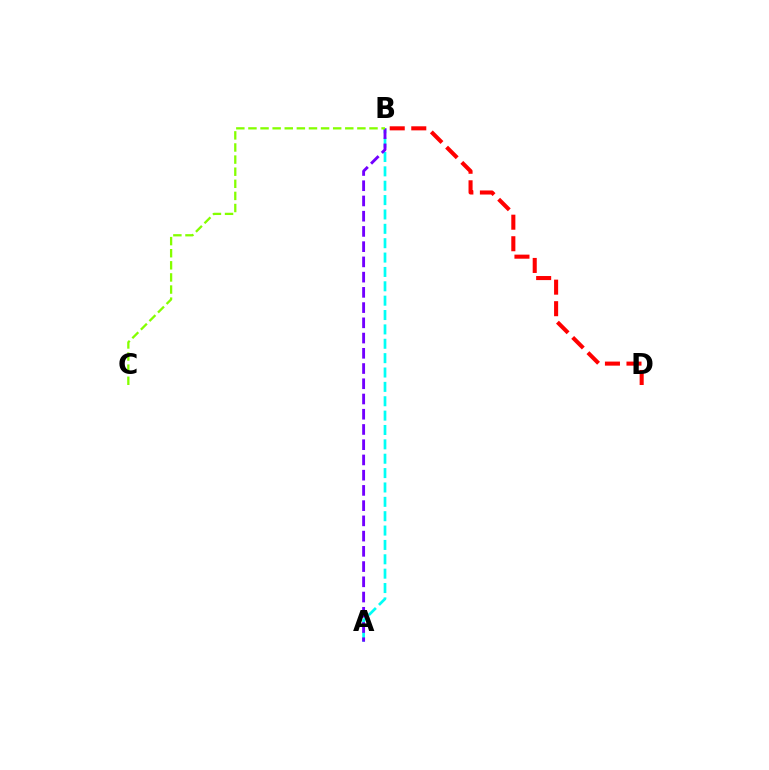{('A', 'B'): [{'color': '#00fff6', 'line_style': 'dashed', 'thickness': 1.95}, {'color': '#7200ff', 'line_style': 'dashed', 'thickness': 2.07}], ('B', 'C'): [{'color': '#84ff00', 'line_style': 'dashed', 'thickness': 1.64}], ('B', 'D'): [{'color': '#ff0000', 'line_style': 'dashed', 'thickness': 2.93}]}